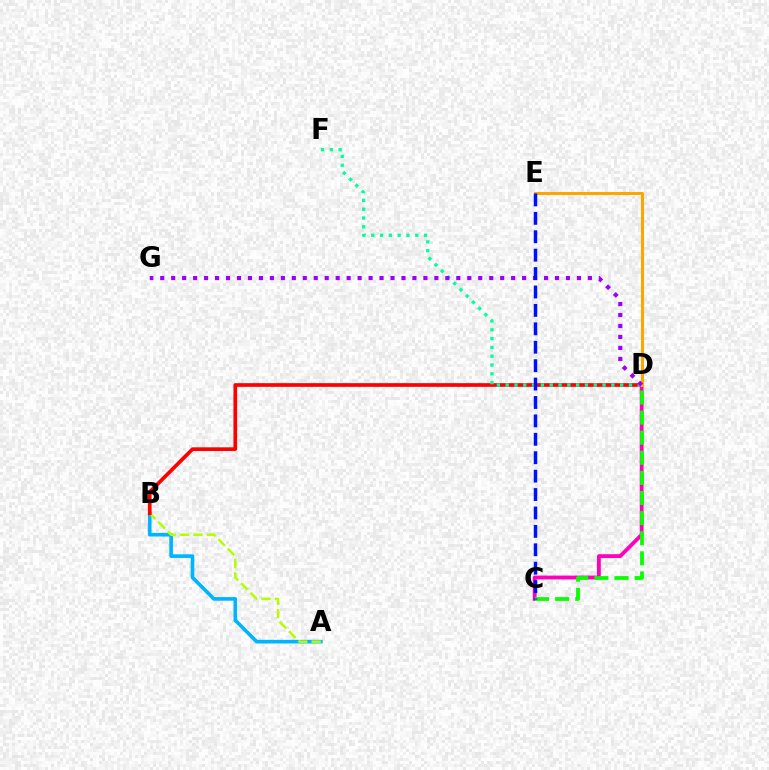{('A', 'B'): [{'color': '#00b5ff', 'line_style': 'solid', 'thickness': 2.61}, {'color': '#b3ff00', 'line_style': 'dashed', 'thickness': 1.82}], ('B', 'D'): [{'color': '#ff0000', 'line_style': 'solid', 'thickness': 2.66}], ('C', 'D'): [{'color': '#ff00bd', 'line_style': 'solid', 'thickness': 2.76}, {'color': '#08ff00', 'line_style': 'dashed', 'thickness': 2.73}], ('D', 'E'): [{'color': '#ffa500', 'line_style': 'solid', 'thickness': 2.18}], ('D', 'F'): [{'color': '#00ff9d', 'line_style': 'dotted', 'thickness': 2.39}], ('D', 'G'): [{'color': '#9b00ff', 'line_style': 'dotted', 'thickness': 2.98}], ('C', 'E'): [{'color': '#0010ff', 'line_style': 'dashed', 'thickness': 2.5}]}